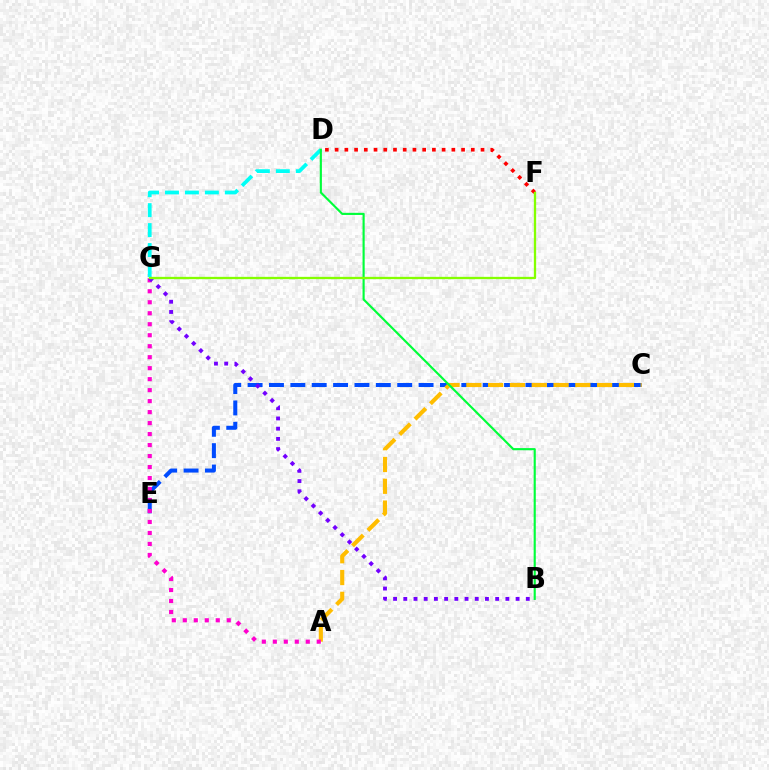{('C', 'E'): [{'color': '#004bff', 'line_style': 'dashed', 'thickness': 2.9}], ('D', 'G'): [{'color': '#00fff6', 'line_style': 'dashed', 'thickness': 2.71}], ('A', 'C'): [{'color': '#ffbd00', 'line_style': 'dashed', 'thickness': 2.96}], ('A', 'G'): [{'color': '#ff00cf', 'line_style': 'dotted', 'thickness': 2.98}], ('B', 'D'): [{'color': '#00ff39', 'line_style': 'solid', 'thickness': 1.54}], ('D', 'F'): [{'color': '#ff0000', 'line_style': 'dotted', 'thickness': 2.64}], ('B', 'G'): [{'color': '#7200ff', 'line_style': 'dotted', 'thickness': 2.77}], ('F', 'G'): [{'color': '#84ff00', 'line_style': 'solid', 'thickness': 1.65}]}